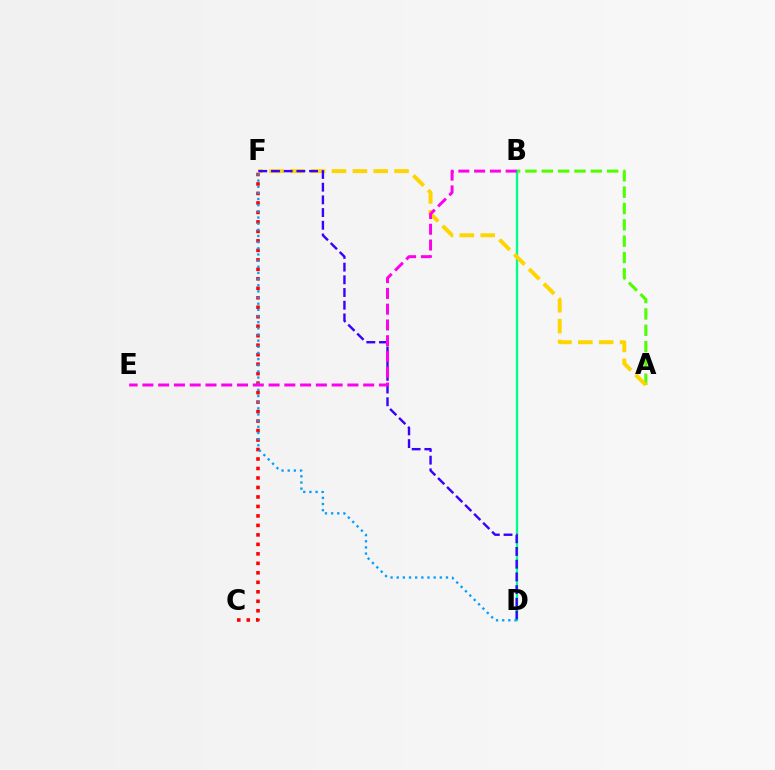{('A', 'B'): [{'color': '#4fff00', 'line_style': 'dashed', 'thickness': 2.22}], ('C', 'F'): [{'color': '#ff0000', 'line_style': 'dotted', 'thickness': 2.58}], ('B', 'D'): [{'color': '#00ff86', 'line_style': 'solid', 'thickness': 1.69}], ('A', 'F'): [{'color': '#ffd500', 'line_style': 'dashed', 'thickness': 2.83}], ('D', 'F'): [{'color': '#3700ff', 'line_style': 'dashed', 'thickness': 1.73}, {'color': '#009eff', 'line_style': 'dotted', 'thickness': 1.67}], ('B', 'E'): [{'color': '#ff00ed', 'line_style': 'dashed', 'thickness': 2.14}]}